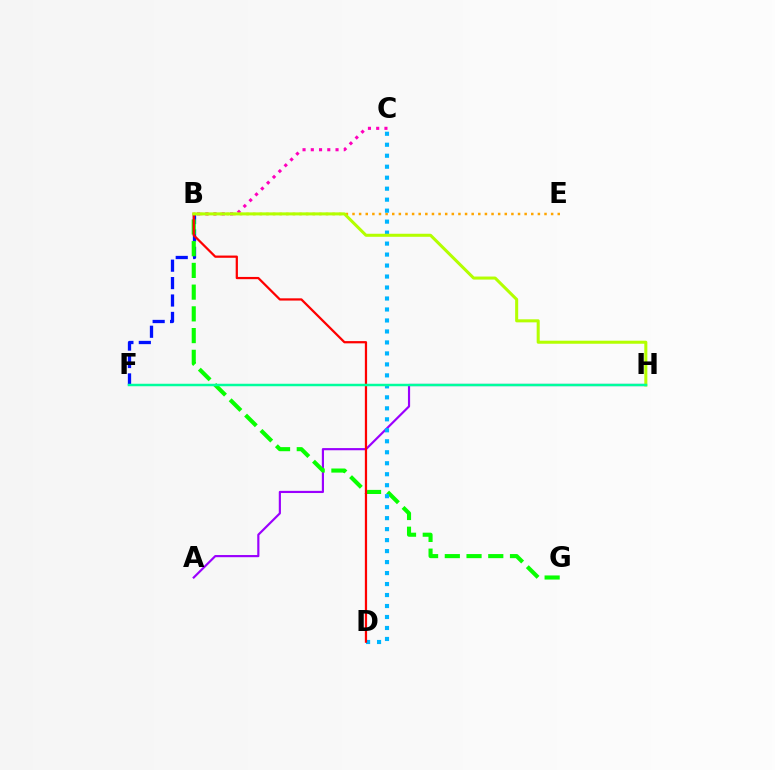{('B', 'F'): [{'color': '#0010ff', 'line_style': 'dashed', 'thickness': 2.37}], ('B', 'C'): [{'color': '#ff00bd', 'line_style': 'dotted', 'thickness': 2.24}], ('A', 'H'): [{'color': '#9b00ff', 'line_style': 'solid', 'thickness': 1.56}], ('B', 'G'): [{'color': '#08ff00', 'line_style': 'dashed', 'thickness': 2.95}], ('B', 'E'): [{'color': '#ffa500', 'line_style': 'dotted', 'thickness': 1.8}], ('C', 'D'): [{'color': '#00b5ff', 'line_style': 'dotted', 'thickness': 2.98}], ('B', 'D'): [{'color': '#ff0000', 'line_style': 'solid', 'thickness': 1.61}], ('B', 'H'): [{'color': '#b3ff00', 'line_style': 'solid', 'thickness': 2.19}], ('F', 'H'): [{'color': '#00ff9d', 'line_style': 'solid', 'thickness': 1.79}]}